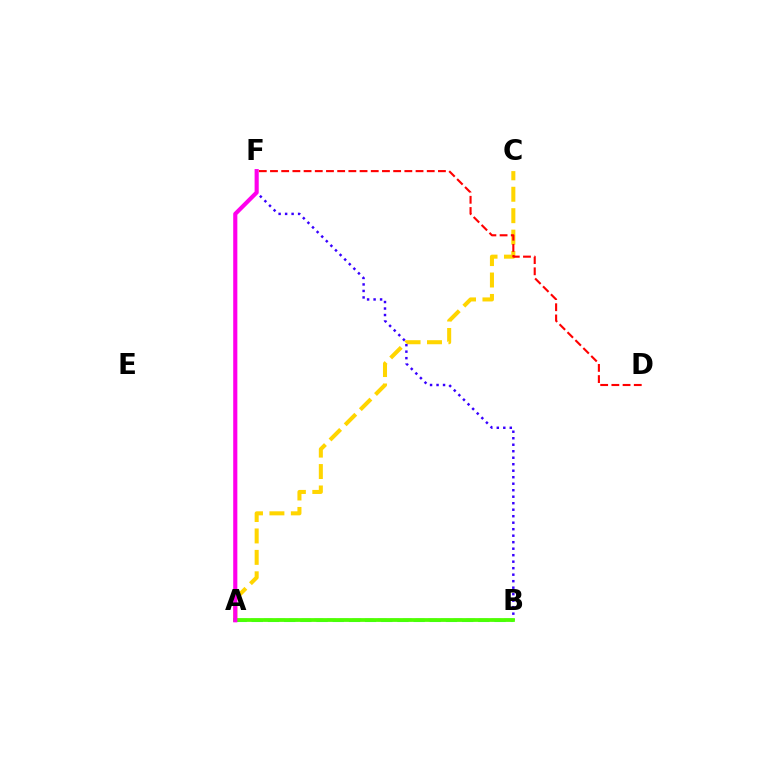{('A', 'C'): [{'color': '#ffd500', 'line_style': 'dashed', 'thickness': 2.91}], ('B', 'F'): [{'color': '#3700ff', 'line_style': 'dotted', 'thickness': 1.77}], ('A', 'B'): [{'color': '#009eff', 'line_style': 'dashed', 'thickness': 1.72}, {'color': '#00ff86', 'line_style': 'dashed', 'thickness': 2.2}, {'color': '#4fff00', 'line_style': 'solid', 'thickness': 2.71}], ('D', 'F'): [{'color': '#ff0000', 'line_style': 'dashed', 'thickness': 1.52}], ('A', 'F'): [{'color': '#ff00ed', 'line_style': 'solid', 'thickness': 2.97}]}